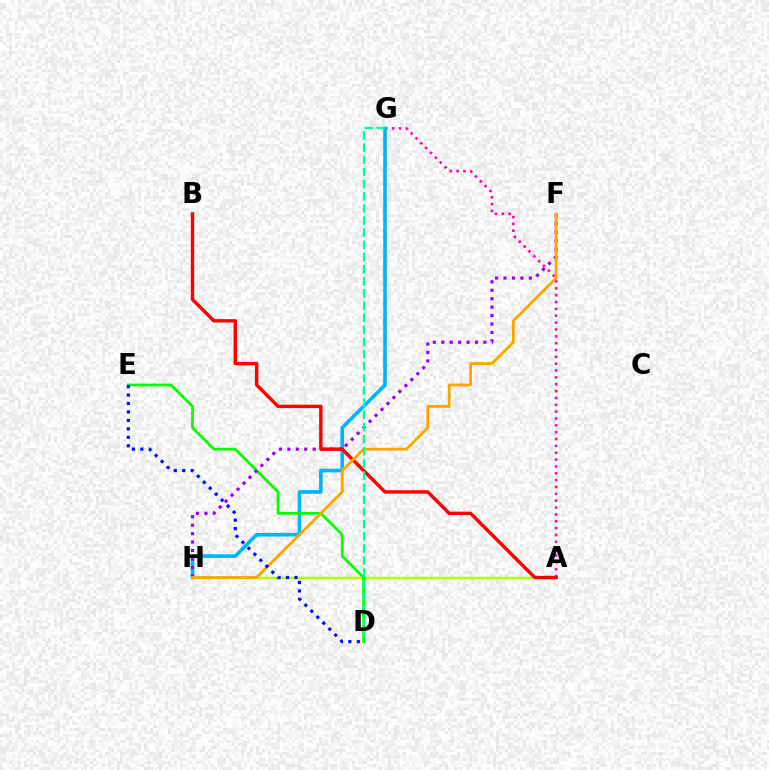{('A', 'H'): [{'color': '#b3ff00', 'line_style': 'solid', 'thickness': 1.79}], ('A', 'G'): [{'color': '#ff00bd', 'line_style': 'dotted', 'thickness': 1.86}], ('G', 'H'): [{'color': '#00b5ff', 'line_style': 'solid', 'thickness': 2.6}], ('D', 'E'): [{'color': '#08ff00', 'line_style': 'solid', 'thickness': 2.0}, {'color': '#0010ff', 'line_style': 'dotted', 'thickness': 2.3}], ('F', 'H'): [{'color': '#9b00ff', 'line_style': 'dotted', 'thickness': 2.29}, {'color': '#ffa500', 'line_style': 'solid', 'thickness': 2.02}], ('A', 'B'): [{'color': '#ff0000', 'line_style': 'solid', 'thickness': 2.46}], ('D', 'G'): [{'color': '#00ff9d', 'line_style': 'dashed', 'thickness': 1.65}]}